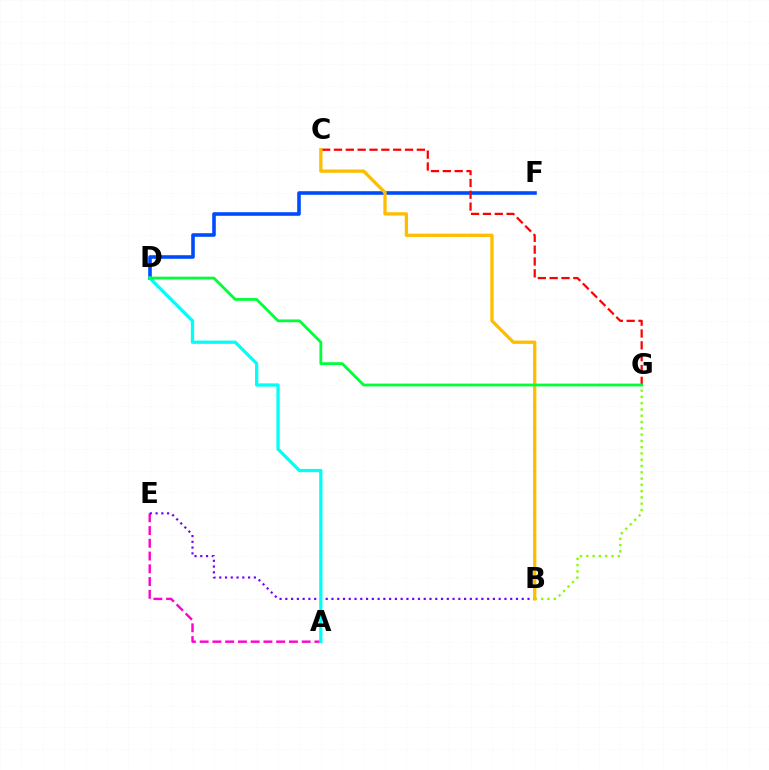{('B', 'G'): [{'color': '#84ff00', 'line_style': 'dotted', 'thickness': 1.71}], ('A', 'E'): [{'color': '#ff00cf', 'line_style': 'dashed', 'thickness': 1.73}], ('D', 'F'): [{'color': '#004bff', 'line_style': 'solid', 'thickness': 2.58}], ('B', 'E'): [{'color': '#7200ff', 'line_style': 'dotted', 'thickness': 1.57}], ('A', 'D'): [{'color': '#00fff6', 'line_style': 'solid', 'thickness': 2.35}], ('C', 'G'): [{'color': '#ff0000', 'line_style': 'dashed', 'thickness': 1.61}], ('B', 'C'): [{'color': '#ffbd00', 'line_style': 'solid', 'thickness': 2.38}], ('D', 'G'): [{'color': '#00ff39', 'line_style': 'solid', 'thickness': 2.01}]}